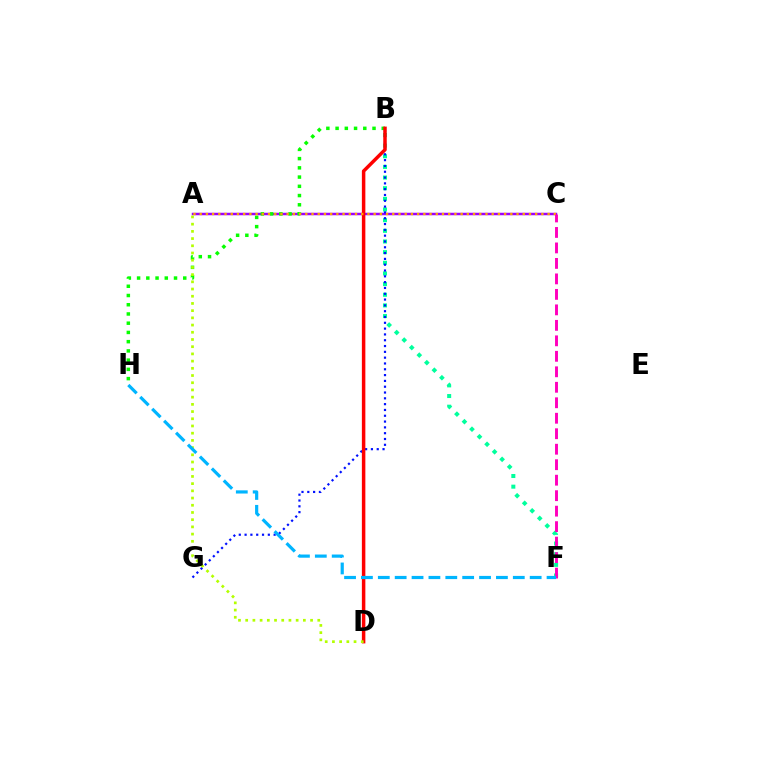{('A', 'C'): [{'color': '#9b00ff', 'line_style': 'solid', 'thickness': 1.79}, {'color': '#ffa500', 'line_style': 'dotted', 'thickness': 1.69}], ('B', 'H'): [{'color': '#08ff00', 'line_style': 'dotted', 'thickness': 2.51}], ('B', 'F'): [{'color': '#00ff9d', 'line_style': 'dotted', 'thickness': 2.89}], ('B', 'G'): [{'color': '#0010ff', 'line_style': 'dotted', 'thickness': 1.58}], ('B', 'D'): [{'color': '#ff0000', 'line_style': 'solid', 'thickness': 2.51}], ('C', 'F'): [{'color': '#ff00bd', 'line_style': 'dashed', 'thickness': 2.1}], ('A', 'D'): [{'color': '#b3ff00', 'line_style': 'dotted', 'thickness': 1.96}], ('F', 'H'): [{'color': '#00b5ff', 'line_style': 'dashed', 'thickness': 2.29}]}